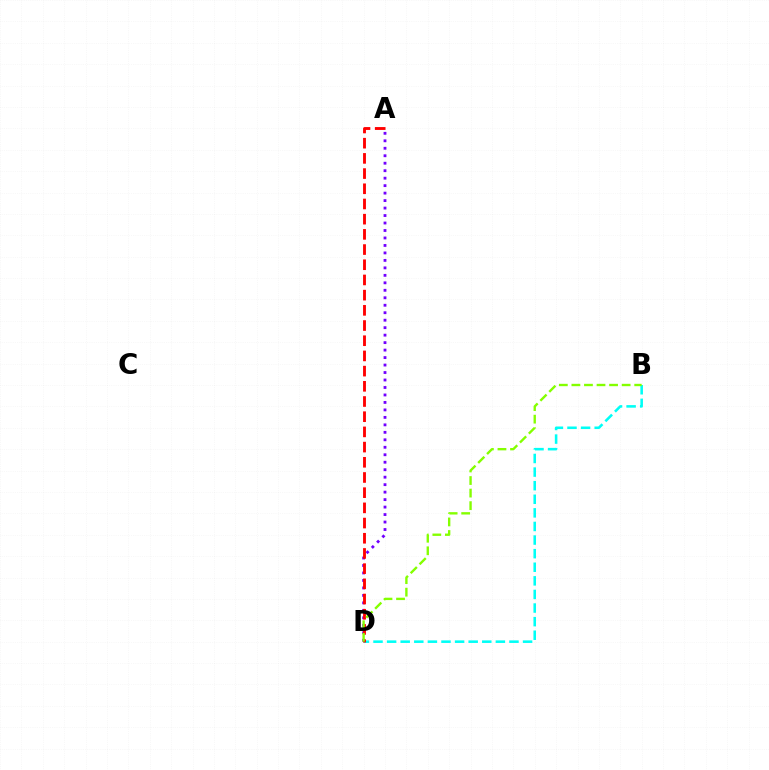{('B', 'D'): [{'color': '#00fff6', 'line_style': 'dashed', 'thickness': 1.85}, {'color': '#84ff00', 'line_style': 'dashed', 'thickness': 1.71}], ('A', 'D'): [{'color': '#7200ff', 'line_style': 'dotted', 'thickness': 2.03}, {'color': '#ff0000', 'line_style': 'dashed', 'thickness': 2.06}]}